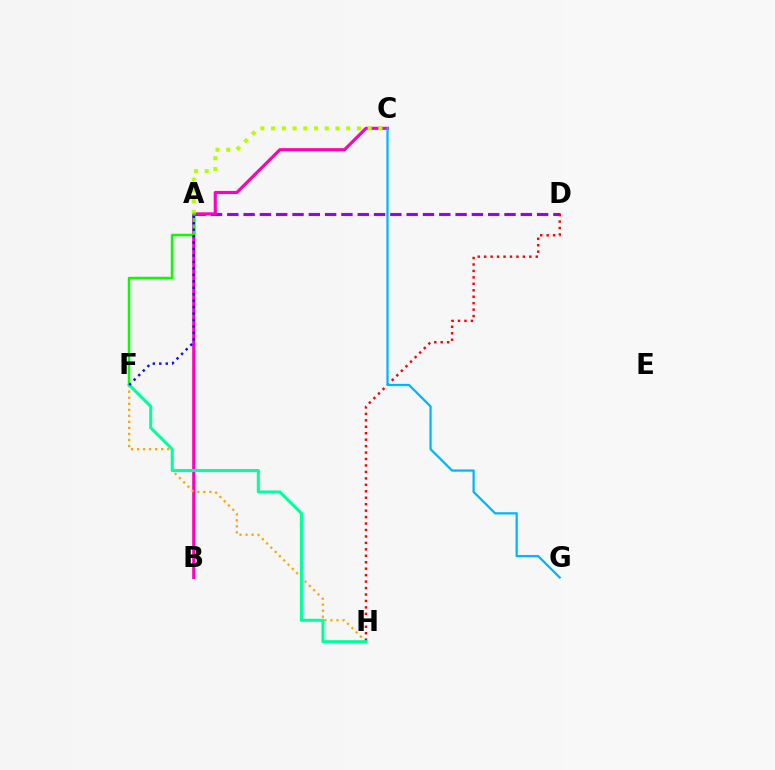{('A', 'D'): [{'color': '#9b00ff', 'line_style': 'dashed', 'thickness': 2.22}], ('B', 'C'): [{'color': '#ff00bd', 'line_style': 'solid', 'thickness': 2.25}], ('A', 'C'): [{'color': '#b3ff00', 'line_style': 'dotted', 'thickness': 2.92}], ('F', 'H'): [{'color': '#ffa500', 'line_style': 'dotted', 'thickness': 1.64}, {'color': '#00ff9d', 'line_style': 'solid', 'thickness': 2.18}], ('D', 'H'): [{'color': '#ff0000', 'line_style': 'dotted', 'thickness': 1.75}], ('A', 'F'): [{'color': '#08ff00', 'line_style': 'solid', 'thickness': 1.78}, {'color': '#0010ff', 'line_style': 'dotted', 'thickness': 1.75}], ('C', 'G'): [{'color': '#00b5ff', 'line_style': 'solid', 'thickness': 1.61}]}